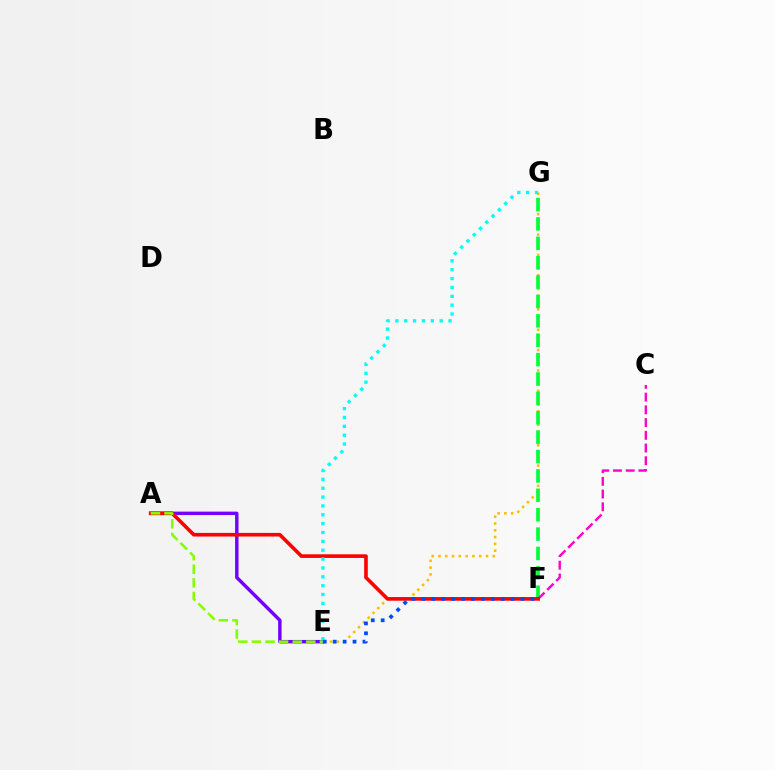{('E', 'G'): [{'color': '#ffbd00', 'line_style': 'dotted', 'thickness': 1.85}, {'color': '#00fff6', 'line_style': 'dotted', 'thickness': 2.41}], ('A', 'E'): [{'color': '#7200ff', 'line_style': 'solid', 'thickness': 2.47}, {'color': '#84ff00', 'line_style': 'dashed', 'thickness': 1.85}], ('F', 'G'): [{'color': '#00ff39', 'line_style': 'dashed', 'thickness': 2.63}], ('C', 'F'): [{'color': '#ff00cf', 'line_style': 'dashed', 'thickness': 1.73}], ('A', 'F'): [{'color': '#ff0000', 'line_style': 'solid', 'thickness': 2.61}], ('E', 'F'): [{'color': '#004bff', 'line_style': 'dotted', 'thickness': 2.69}]}